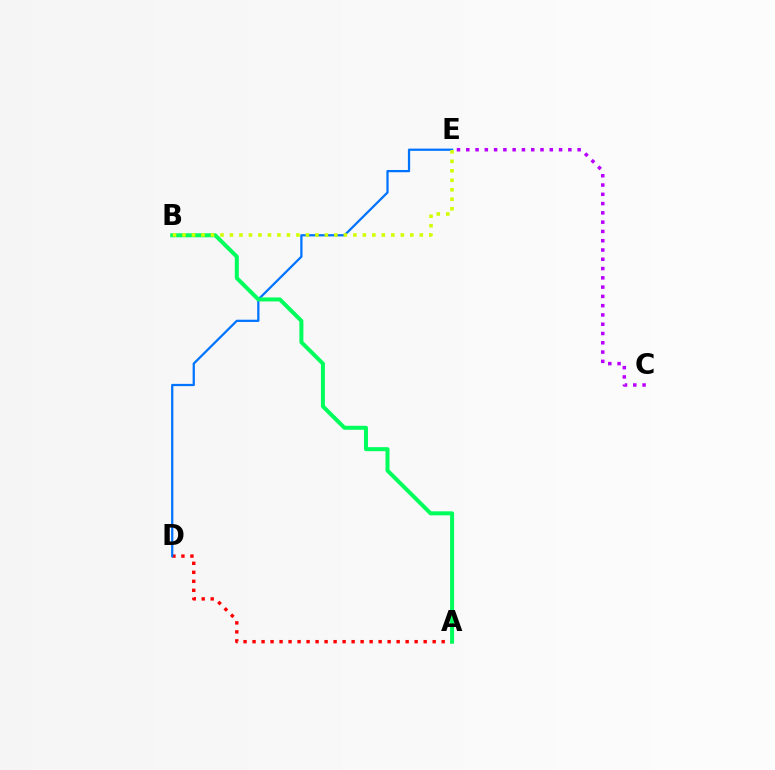{('A', 'D'): [{'color': '#ff0000', 'line_style': 'dotted', 'thickness': 2.45}], ('D', 'E'): [{'color': '#0074ff', 'line_style': 'solid', 'thickness': 1.62}], ('C', 'E'): [{'color': '#b900ff', 'line_style': 'dotted', 'thickness': 2.52}], ('A', 'B'): [{'color': '#00ff5c', 'line_style': 'solid', 'thickness': 2.88}], ('B', 'E'): [{'color': '#d1ff00', 'line_style': 'dotted', 'thickness': 2.58}]}